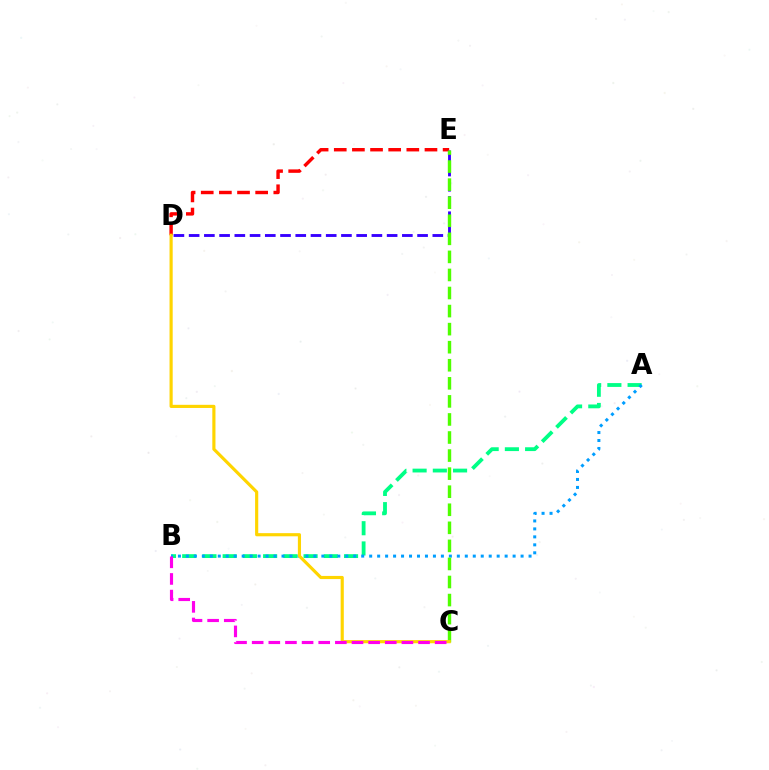{('D', 'E'): [{'color': '#ff0000', 'line_style': 'dashed', 'thickness': 2.46}, {'color': '#3700ff', 'line_style': 'dashed', 'thickness': 2.07}], ('A', 'B'): [{'color': '#00ff86', 'line_style': 'dashed', 'thickness': 2.75}, {'color': '#009eff', 'line_style': 'dotted', 'thickness': 2.17}], ('C', 'E'): [{'color': '#4fff00', 'line_style': 'dashed', 'thickness': 2.45}], ('C', 'D'): [{'color': '#ffd500', 'line_style': 'solid', 'thickness': 2.27}], ('B', 'C'): [{'color': '#ff00ed', 'line_style': 'dashed', 'thickness': 2.26}]}